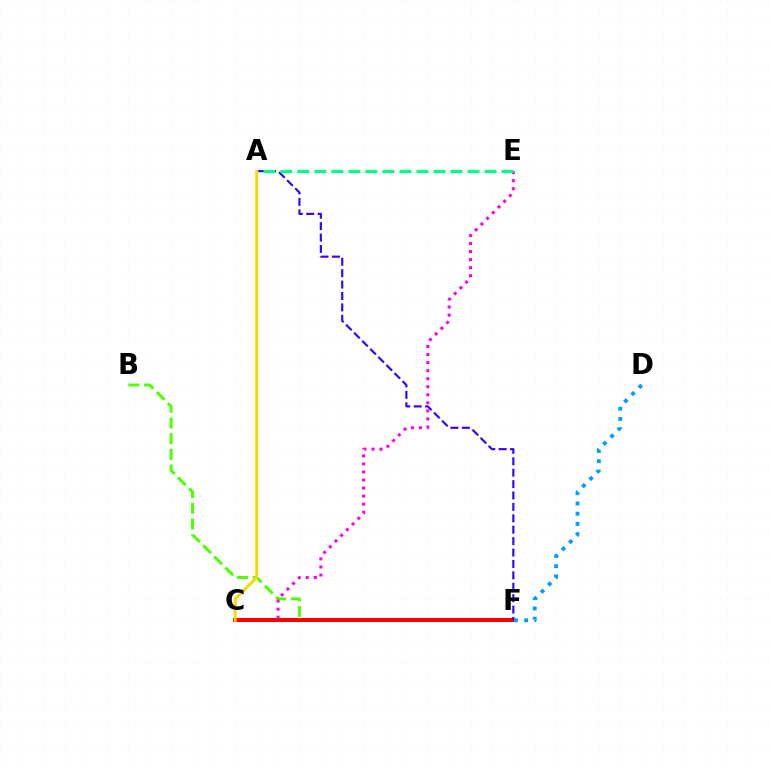{('B', 'F'): [{'color': '#4fff00', 'line_style': 'dashed', 'thickness': 2.13}], ('C', 'E'): [{'color': '#ff00ed', 'line_style': 'dotted', 'thickness': 2.19}], ('C', 'F'): [{'color': '#ff0000', 'line_style': 'solid', 'thickness': 2.88}], ('A', 'F'): [{'color': '#3700ff', 'line_style': 'dashed', 'thickness': 1.55}], ('A', 'E'): [{'color': '#00ff86', 'line_style': 'dashed', 'thickness': 2.31}], ('A', 'C'): [{'color': '#ffd500', 'line_style': 'solid', 'thickness': 2.1}], ('D', 'F'): [{'color': '#009eff', 'line_style': 'dotted', 'thickness': 2.78}]}